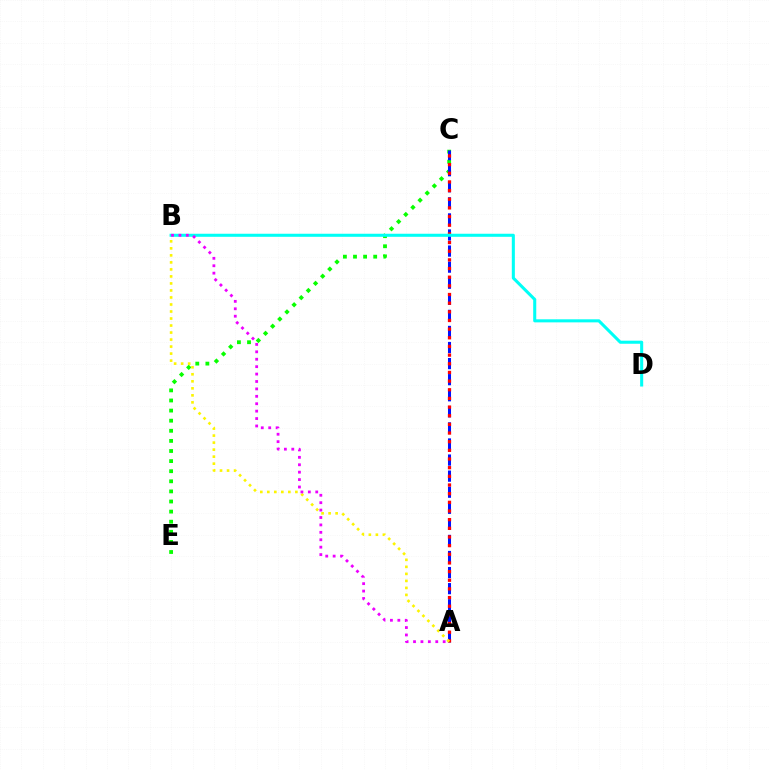{('C', 'E'): [{'color': '#08ff00', 'line_style': 'dotted', 'thickness': 2.74}], ('A', 'C'): [{'color': '#0010ff', 'line_style': 'dashed', 'thickness': 2.18}, {'color': '#ff0000', 'line_style': 'dotted', 'thickness': 2.35}], ('A', 'B'): [{'color': '#fcf500', 'line_style': 'dotted', 'thickness': 1.91}, {'color': '#ee00ff', 'line_style': 'dotted', 'thickness': 2.01}], ('B', 'D'): [{'color': '#00fff6', 'line_style': 'solid', 'thickness': 2.2}]}